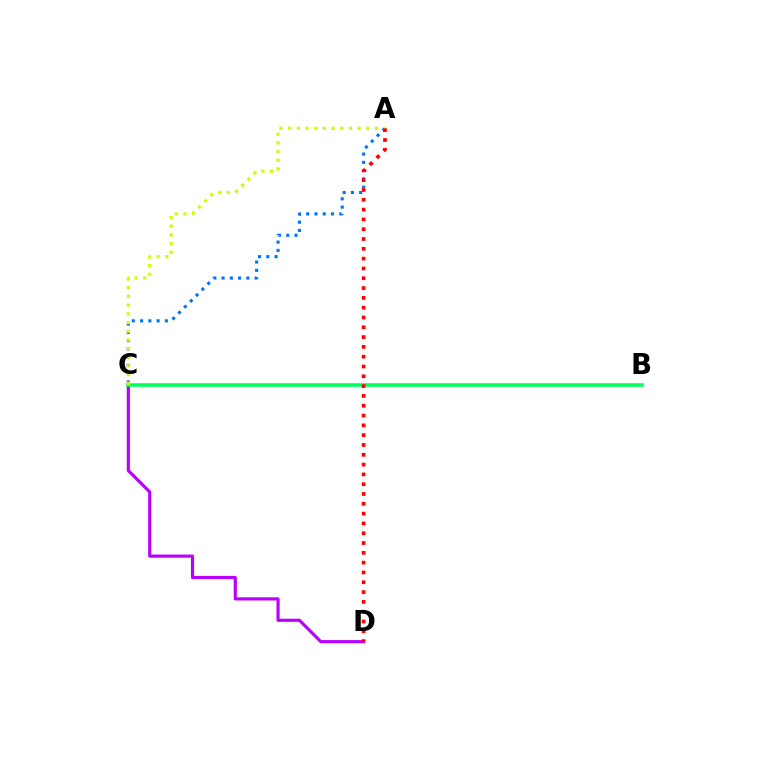{('C', 'D'): [{'color': '#b900ff', 'line_style': 'solid', 'thickness': 2.27}], ('A', 'C'): [{'color': '#0074ff', 'line_style': 'dotted', 'thickness': 2.25}, {'color': '#d1ff00', 'line_style': 'dotted', 'thickness': 2.36}], ('B', 'C'): [{'color': '#00ff5c', 'line_style': 'solid', 'thickness': 2.53}], ('A', 'D'): [{'color': '#ff0000', 'line_style': 'dotted', 'thickness': 2.66}]}